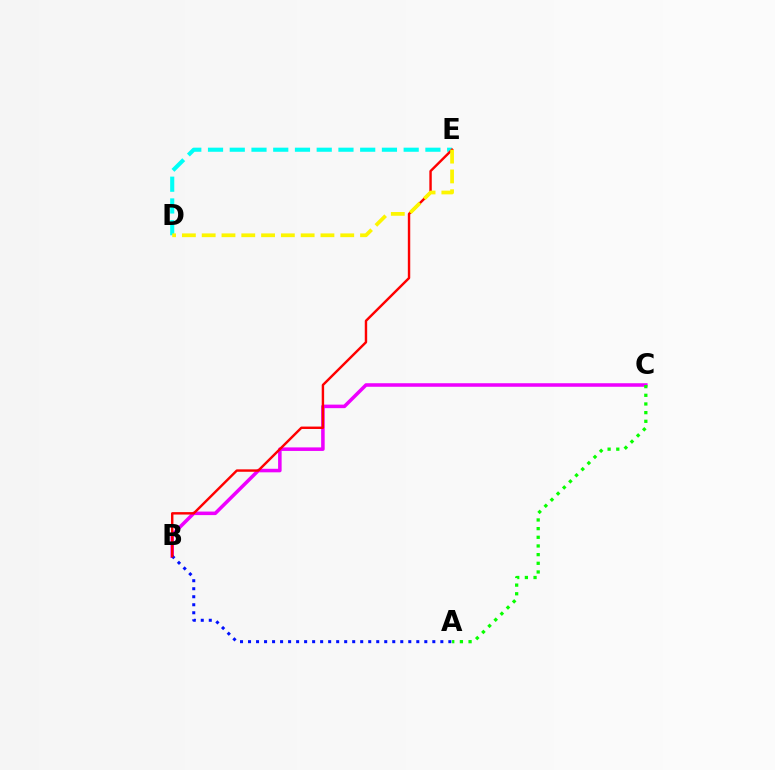{('D', 'E'): [{'color': '#00fff6', 'line_style': 'dashed', 'thickness': 2.95}, {'color': '#fcf500', 'line_style': 'dashed', 'thickness': 2.69}], ('B', 'C'): [{'color': '#ee00ff', 'line_style': 'solid', 'thickness': 2.55}], ('A', 'C'): [{'color': '#08ff00', 'line_style': 'dotted', 'thickness': 2.35}], ('A', 'B'): [{'color': '#0010ff', 'line_style': 'dotted', 'thickness': 2.18}], ('B', 'E'): [{'color': '#ff0000', 'line_style': 'solid', 'thickness': 1.74}]}